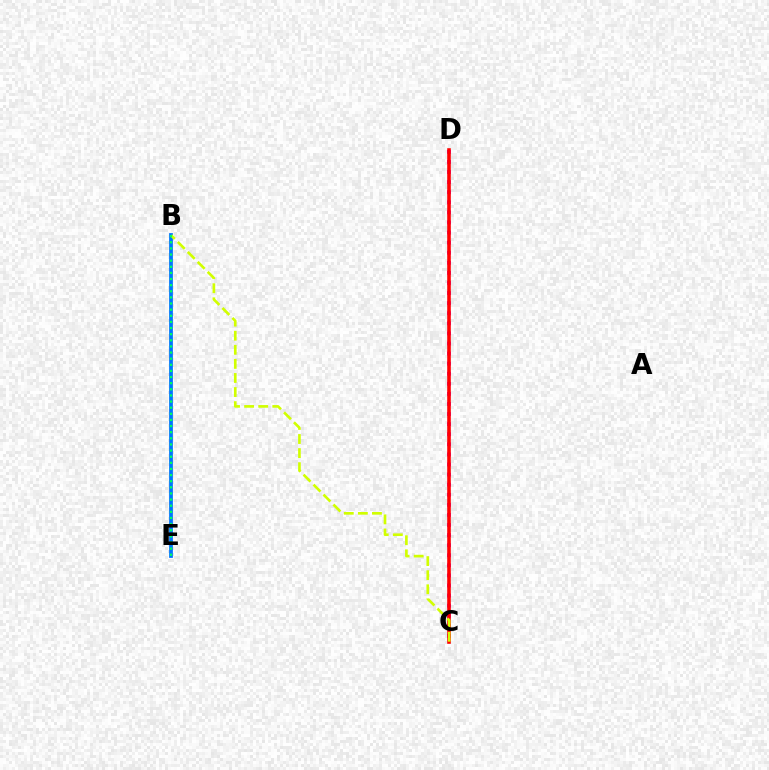{('C', 'D'): [{'color': '#b900ff', 'line_style': 'dotted', 'thickness': 2.74}, {'color': '#ff0000', 'line_style': 'solid', 'thickness': 2.57}], ('B', 'E'): [{'color': '#0074ff', 'line_style': 'solid', 'thickness': 2.7}, {'color': '#00ff5c', 'line_style': 'dotted', 'thickness': 1.66}], ('B', 'C'): [{'color': '#d1ff00', 'line_style': 'dashed', 'thickness': 1.91}]}